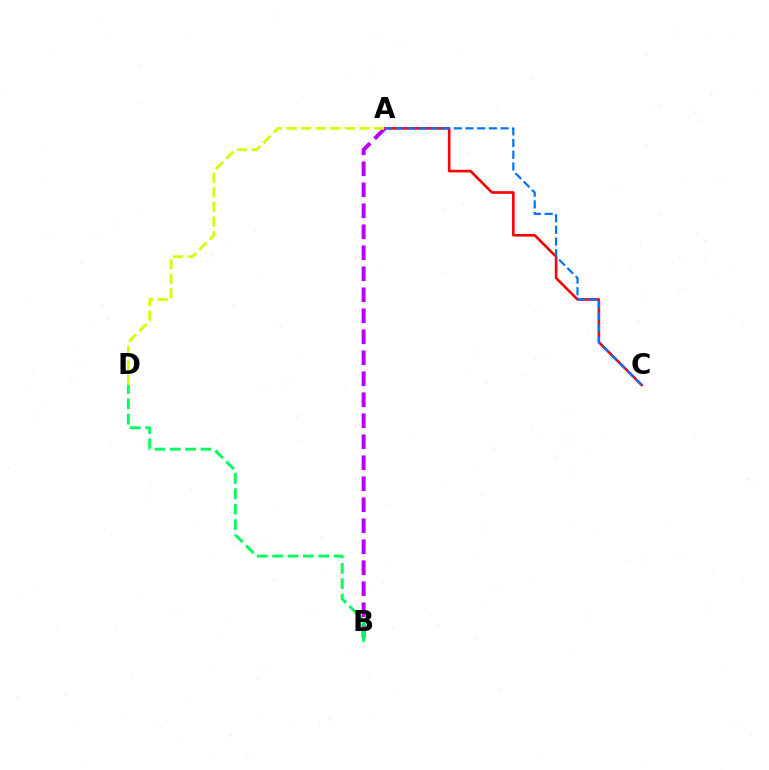{('A', 'C'): [{'color': '#ff0000', 'line_style': 'solid', 'thickness': 1.89}, {'color': '#0074ff', 'line_style': 'dashed', 'thickness': 1.59}], ('A', 'B'): [{'color': '#b900ff', 'line_style': 'dashed', 'thickness': 2.85}], ('B', 'D'): [{'color': '#00ff5c', 'line_style': 'dashed', 'thickness': 2.09}], ('A', 'D'): [{'color': '#d1ff00', 'line_style': 'dashed', 'thickness': 1.98}]}